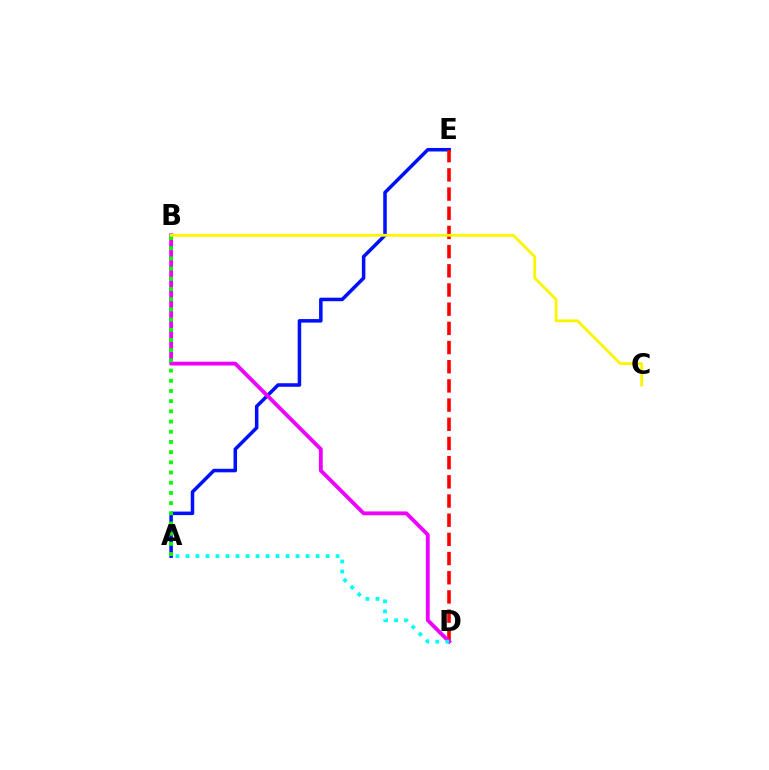{('A', 'E'): [{'color': '#0010ff', 'line_style': 'solid', 'thickness': 2.54}], ('D', 'E'): [{'color': '#ff0000', 'line_style': 'dashed', 'thickness': 2.61}], ('B', 'D'): [{'color': '#ee00ff', 'line_style': 'solid', 'thickness': 2.76}], ('A', 'D'): [{'color': '#00fff6', 'line_style': 'dotted', 'thickness': 2.72}], ('A', 'B'): [{'color': '#08ff00', 'line_style': 'dotted', 'thickness': 2.77}], ('B', 'C'): [{'color': '#fcf500', 'line_style': 'solid', 'thickness': 2.03}]}